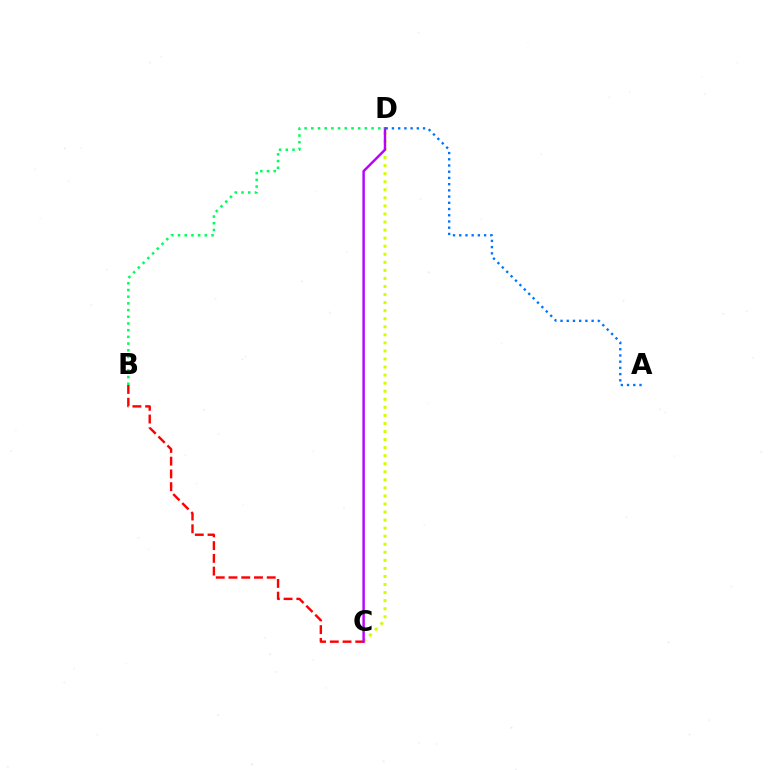{('A', 'D'): [{'color': '#0074ff', 'line_style': 'dotted', 'thickness': 1.69}], ('C', 'D'): [{'color': '#d1ff00', 'line_style': 'dotted', 'thickness': 2.19}, {'color': '#b900ff', 'line_style': 'solid', 'thickness': 1.75}], ('B', 'C'): [{'color': '#ff0000', 'line_style': 'dashed', 'thickness': 1.73}], ('B', 'D'): [{'color': '#00ff5c', 'line_style': 'dotted', 'thickness': 1.82}]}